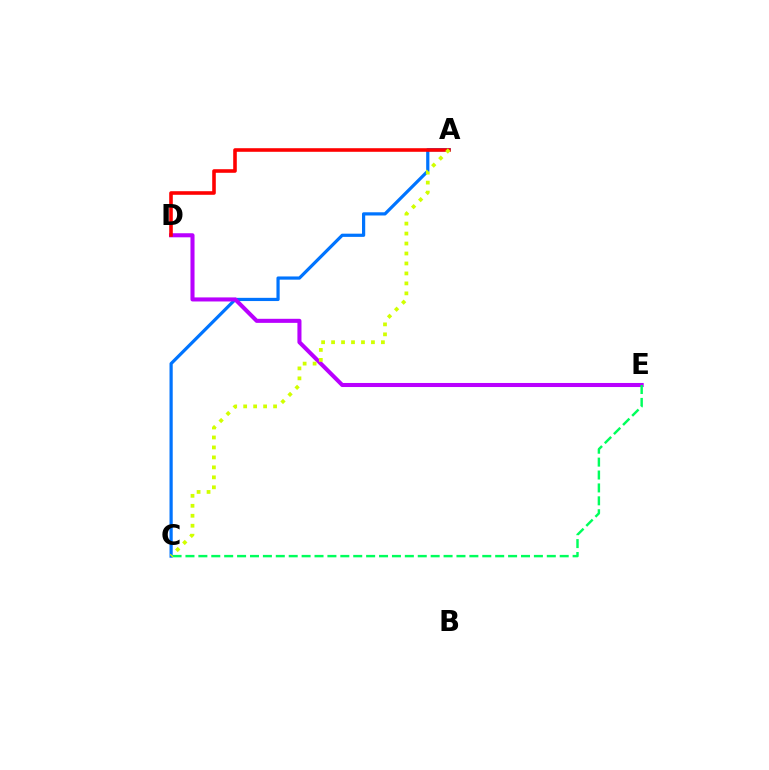{('A', 'C'): [{'color': '#0074ff', 'line_style': 'solid', 'thickness': 2.31}, {'color': '#d1ff00', 'line_style': 'dotted', 'thickness': 2.71}], ('D', 'E'): [{'color': '#b900ff', 'line_style': 'solid', 'thickness': 2.93}], ('C', 'E'): [{'color': '#00ff5c', 'line_style': 'dashed', 'thickness': 1.75}], ('A', 'D'): [{'color': '#ff0000', 'line_style': 'solid', 'thickness': 2.58}]}